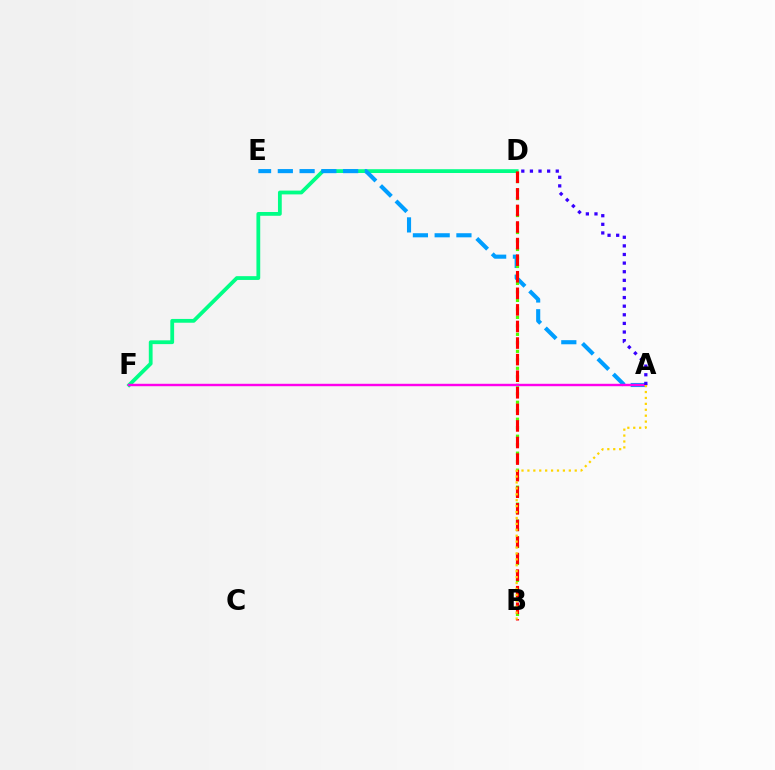{('D', 'F'): [{'color': '#00ff86', 'line_style': 'solid', 'thickness': 2.73}], ('A', 'E'): [{'color': '#009eff', 'line_style': 'dashed', 'thickness': 2.96}], ('B', 'D'): [{'color': '#4fff00', 'line_style': 'dotted', 'thickness': 2.31}, {'color': '#ff0000', 'line_style': 'dashed', 'thickness': 2.25}], ('A', 'F'): [{'color': '#ff00ed', 'line_style': 'solid', 'thickness': 1.75}], ('A', 'D'): [{'color': '#3700ff', 'line_style': 'dotted', 'thickness': 2.34}], ('A', 'B'): [{'color': '#ffd500', 'line_style': 'dotted', 'thickness': 1.61}]}